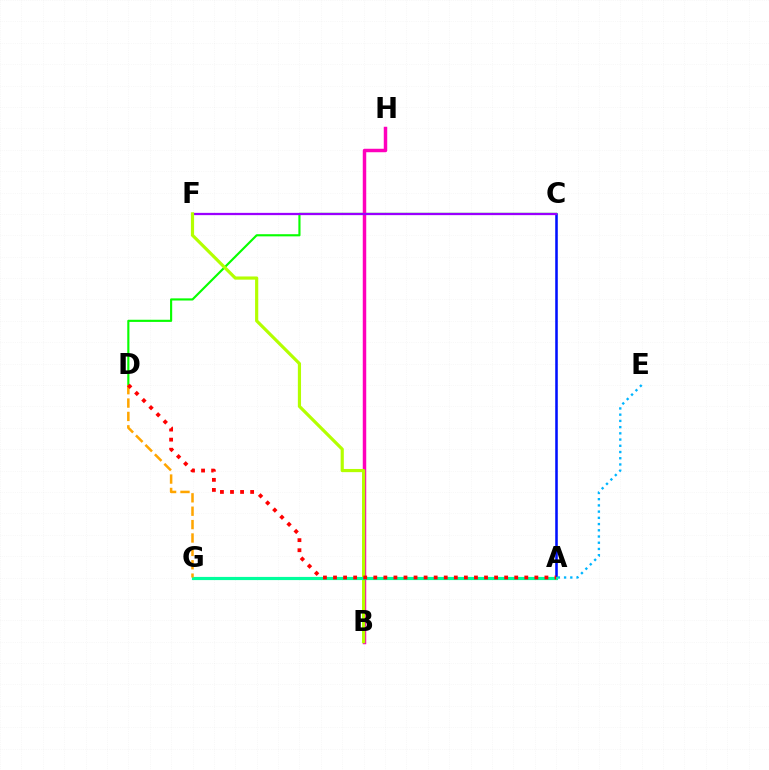{('A', 'C'): [{'color': '#0010ff', 'line_style': 'solid', 'thickness': 1.85}], ('A', 'E'): [{'color': '#00b5ff', 'line_style': 'dotted', 'thickness': 1.69}], ('C', 'D'): [{'color': '#08ff00', 'line_style': 'solid', 'thickness': 1.54}], ('B', 'H'): [{'color': '#ff00bd', 'line_style': 'solid', 'thickness': 2.49}], ('C', 'F'): [{'color': '#9b00ff', 'line_style': 'solid', 'thickness': 1.63}], ('B', 'F'): [{'color': '#b3ff00', 'line_style': 'solid', 'thickness': 2.29}], ('A', 'G'): [{'color': '#00ff9d', 'line_style': 'solid', 'thickness': 2.29}], ('D', 'G'): [{'color': '#ffa500', 'line_style': 'dashed', 'thickness': 1.82}], ('A', 'D'): [{'color': '#ff0000', 'line_style': 'dotted', 'thickness': 2.73}]}